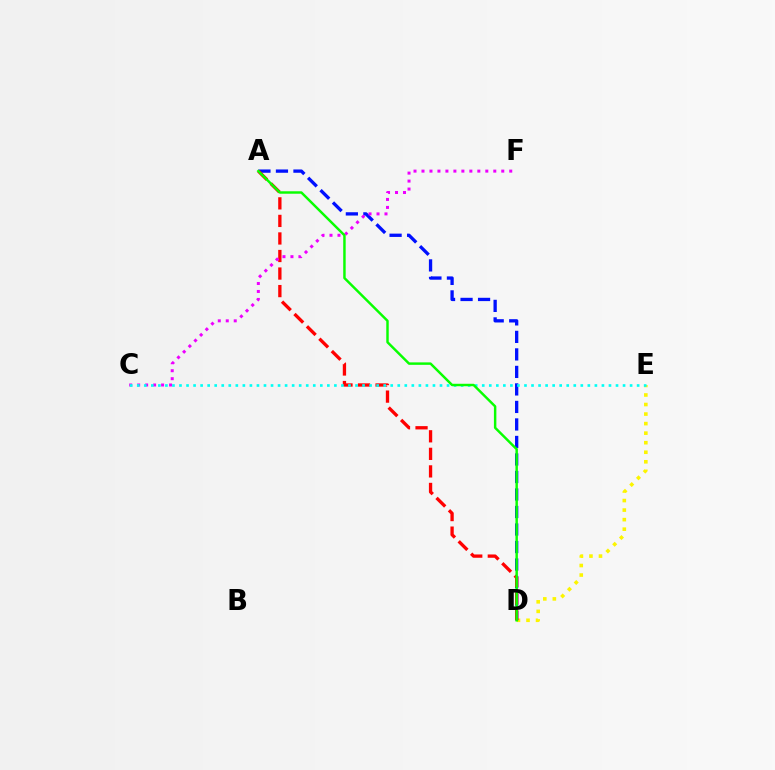{('D', 'E'): [{'color': '#fcf500', 'line_style': 'dotted', 'thickness': 2.59}], ('A', 'D'): [{'color': '#0010ff', 'line_style': 'dashed', 'thickness': 2.38}, {'color': '#ff0000', 'line_style': 'dashed', 'thickness': 2.38}, {'color': '#08ff00', 'line_style': 'solid', 'thickness': 1.77}], ('C', 'F'): [{'color': '#ee00ff', 'line_style': 'dotted', 'thickness': 2.17}], ('C', 'E'): [{'color': '#00fff6', 'line_style': 'dotted', 'thickness': 1.91}]}